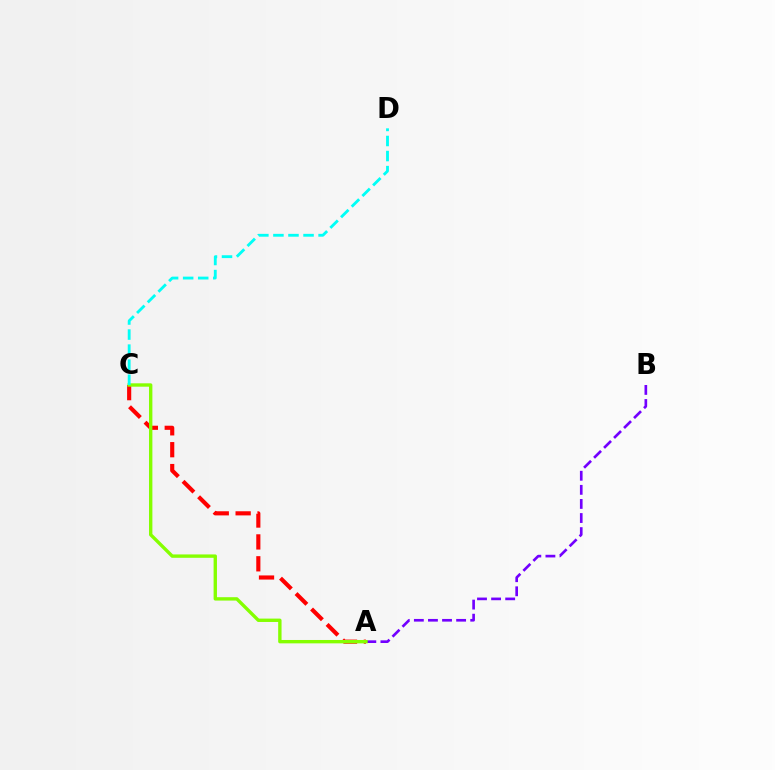{('A', 'B'): [{'color': '#7200ff', 'line_style': 'dashed', 'thickness': 1.91}], ('A', 'C'): [{'color': '#ff0000', 'line_style': 'dashed', 'thickness': 2.97}, {'color': '#84ff00', 'line_style': 'solid', 'thickness': 2.43}], ('C', 'D'): [{'color': '#00fff6', 'line_style': 'dashed', 'thickness': 2.05}]}